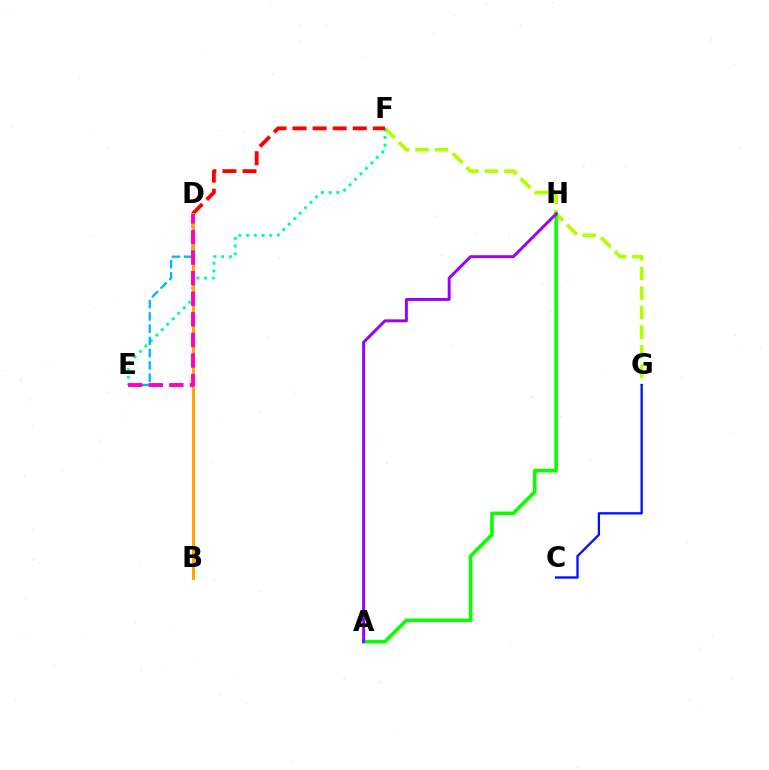{('F', 'G'): [{'color': '#b3ff00', 'line_style': 'dashed', 'thickness': 2.66}], ('E', 'F'): [{'color': '#00ff9d', 'line_style': 'dotted', 'thickness': 2.1}], ('A', 'H'): [{'color': '#08ff00', 'line_style': 'solid', 'thickness': 2.58}, {'color': '#9b00ff', 'line_style': 'solid', 'thickness': 2.12}], ('D', 'F'): [{'color': '#ff0000', 'line_style': 'dashed', 'thickness': 2.73}], ('D', 'E'): [{'color': '#00b5ff', 'line_style': 'dashed', 'thickness': 1.66}, {'color': '#ff00bd', 'line_style': 'dashed', 'thickness': 2.8}], ('C', 'G'): [{'color': '#0010ff', 'line_style': 'solid', 'thickness': 1.66}], ('B', 'D'): [{'color': '#ffa500', 'line_style': 'solid', 'thickness': 2.14}]}